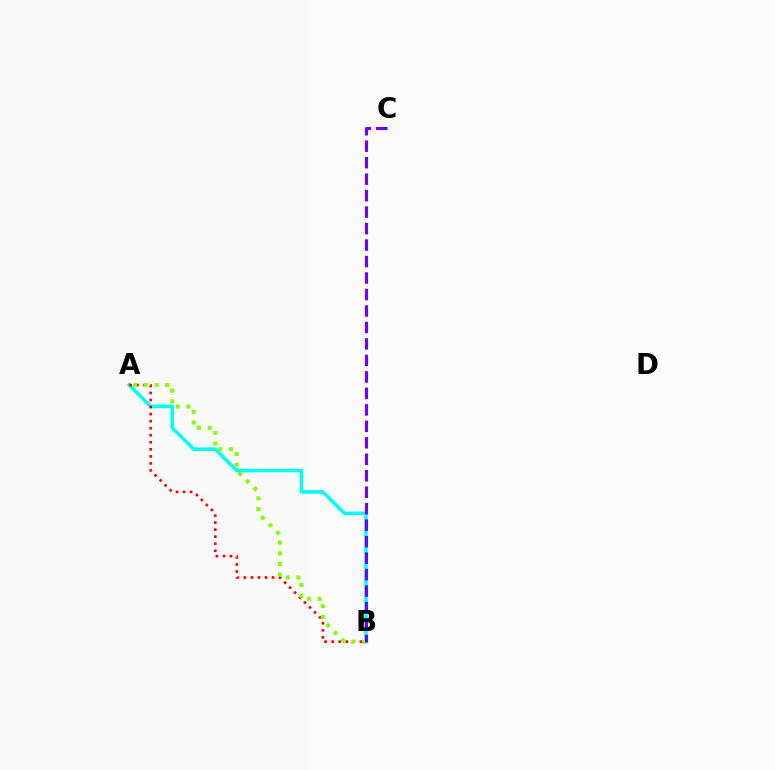{('A', 'B'): [{'color': '#00fff6', 'line_style': 'solid', 'thickness': 2.55}, {'color': '#ff0000', 'line_style': 'dotted', 'thickness': 1.91}, {'color': '#84ff00', 'line_style': 'dotted', 'thickness': 2.9}], ('B', 'C'): [{'color': '#7200ff', 'line_style': 'dashed', 'thickness': 2.24}]}